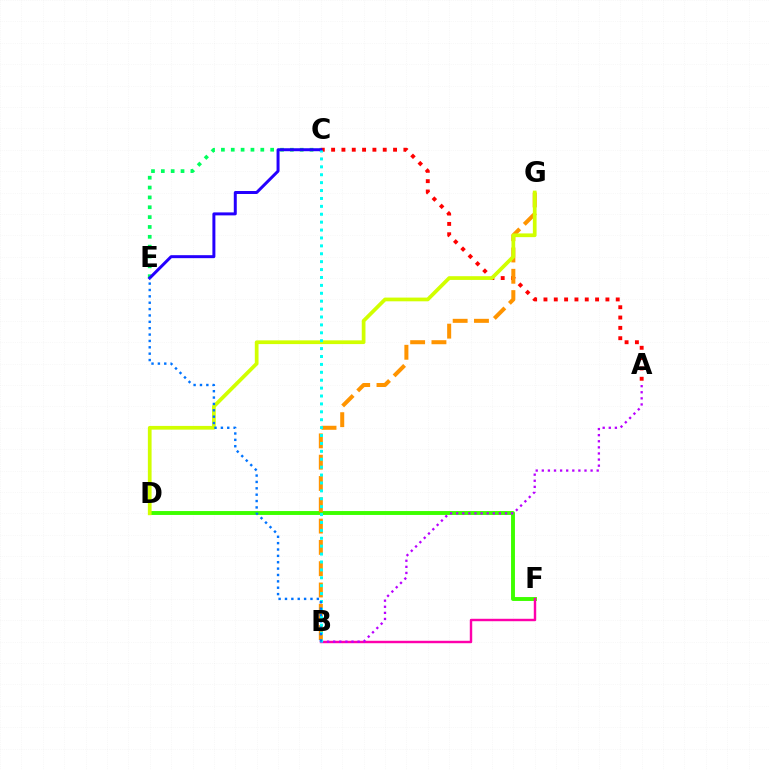{('D', 'F'): [{'color': '#3dff00', 'line_style': 'solid', 'thickness': 2.81}], ('C', 'E'): [{'color': '#00ff5c', 'line_style': 'dotted', 'thickness': 2.68}, {'color': '#2500ff', 'line_style': 'solid', 'thickness': 2.15}], ('A', 'C'): [{'color': '#ff0000', 'line_style': 'dotted', 'thickness': 2.81}], ('B', 'G'): [{'color': '#ff9400', 'line_style': 'dashed', 'thickness': 2.89}], ('B', 'F'): [{'color': '#ff00ac', 'line_style': 'solid', 'thickness': 1.75}], ('D', 'G'): [{'color': '#d1ff00', 'line_style': 'solid', 'thickness': 2.68}], ('A', 'B'): [{'color': '#b900ff', 'line_style': 'dotted', 'thickness': 1.66}], ('B', 'C'): [{'color': '#00fff6', 'line_style': 'dotted', 'thickness': 2.15}], ('B', 'E'): [{'color': '#0074ff', 'line_style': 'dotted', 'thickness': 1.73}]}